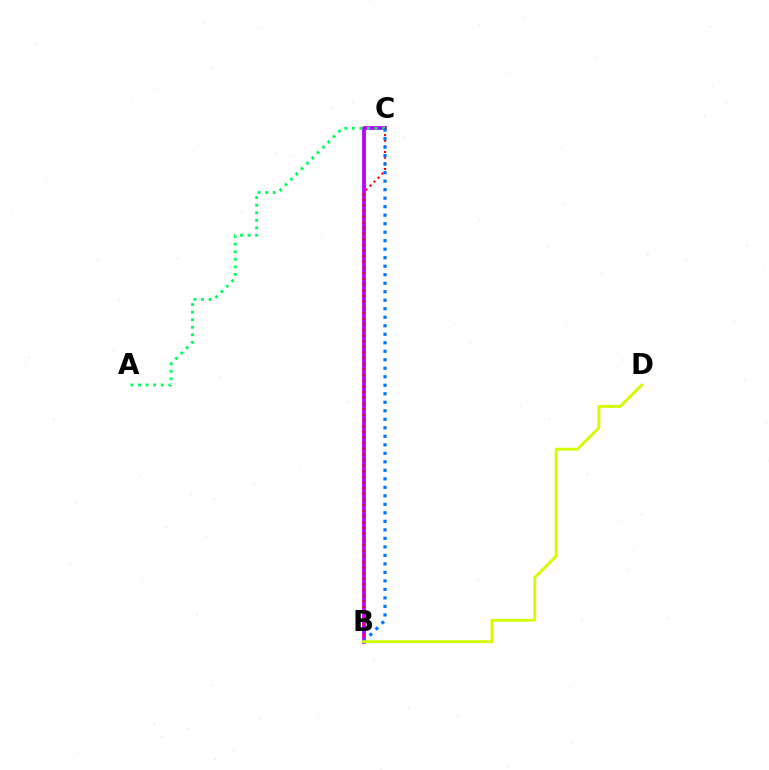{('B', 'C'): [{'color': '#b900ff', 'line_style': 'solid', 'thickness': 2.73}, {'color': '#ff0000', 'line_style': 'dotted', 'thickness': 1.54}, {'color': '#0074ff', 'line_style': 'dotted', 'thickness': 2.31}], ('A', 'C'): [{'color': '#00ff5c', 'line_style': 'dotted', 'thickness': 2.05}], ('B', 'D'): [{'color': '#d1ff00', 'line_style': 'solid', 'thickness': 2.08}]}